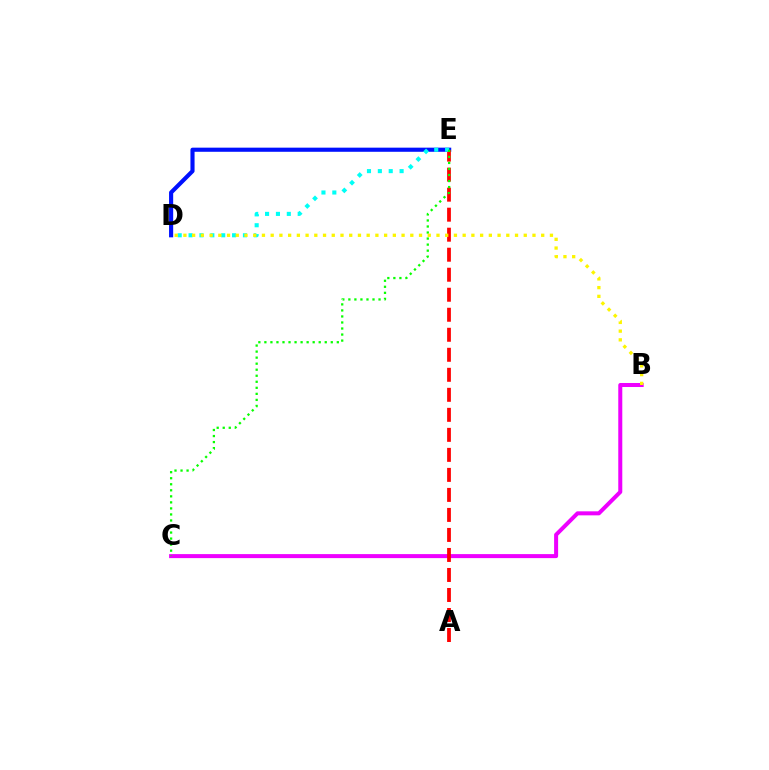{('B', 'C'): [{'color': '#ee00ff', 'line_style': 'solid', 'thickness': 2.89}], ('D', 'E'): [{'color': '#0010ff', 'line_style': 'solid', 'thickness': 2.97}, {'color': '#00fff6', 'line_style': 'dotted', 'thickness': 2.95}], ('A', 'E'): [{'color': '#ff0000', 'line_style': 'dashed', 'thickness': 2.72}], ('C', 'E'): [{'color': '#08ff00', 'line_style': 'dotted', 'thickness': 1.64}], ('B', 'D'): [{'color': '#fcf500', 'line_style': 'dotted', 'thickness': 2.37}]}